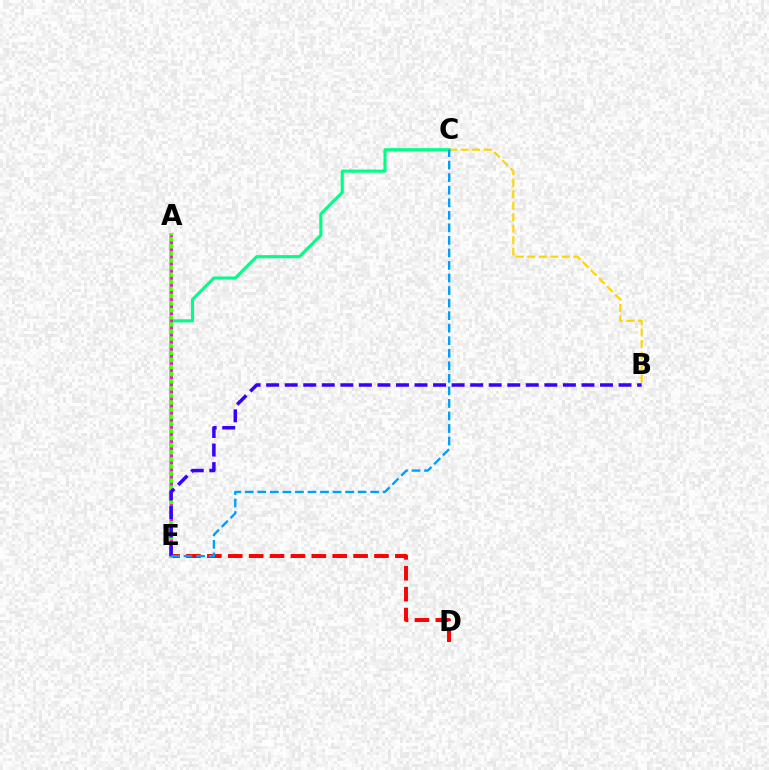{('B', 'C'): [{'color': '#ffd500', 'line_style': 'dashed', 'thickness': 1.56}], ('D', 'E'): [{'color': '#ff0000', 'line_style': 'dashed', 'thickness': 2.84}], ('C', 'E'): [{'color': '#00ff86', 'line_style': 'solid', 'thickness': 2.25}, {'color': '#009eff', 'line_style': 'dashed', 'thickness': 1.7}], ('A', 'E'): [{'color': '#4fff00', 'line_style': 'solid', 'thickness': 2.69}, {'color': '#ff00ed', 'line_style': 'dotted', 'thickness': 1.93}], ('B', 'E'): [{'color': '#3700ff', 'line_style': 'dashed', 'thickness': 2.52}]}